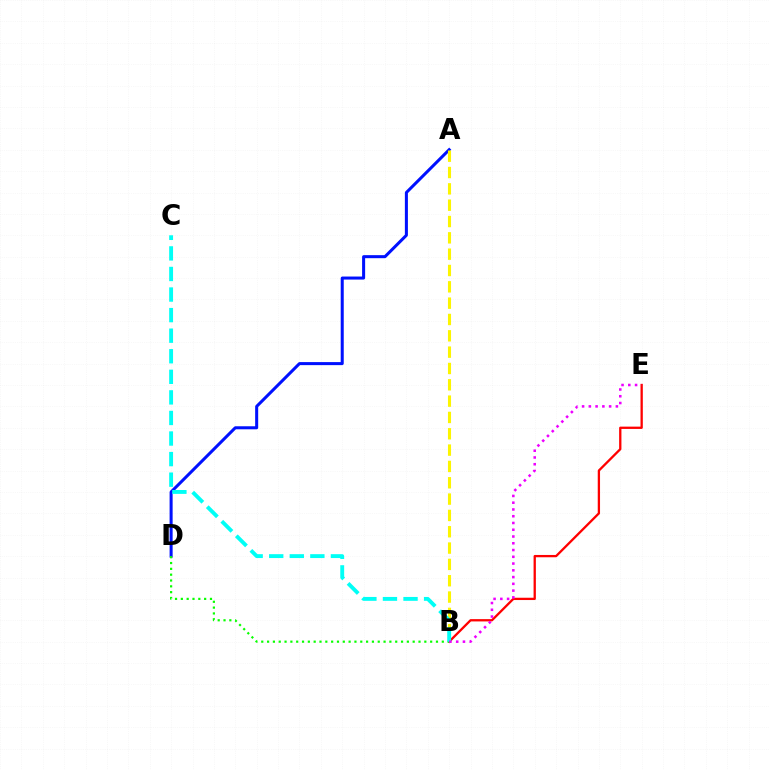{('A', 'D'): [{'color': '#0010ff', 'line_style': 'solid', 'thickness': 2.18}], ('A', 'B'): [{'color': '#fcf500', 'line_style': 'dashed', 'thickness': 2.22}], ('B', 'E'): [{'color': '#ff0000', 'line_style': 'solid', 'thickness': 1.66}, {'color': '#ee00ff', 'line_style': 'dotted', 'thickness': 1.84}], ('B', 'D'): [{'color': '#08ff00', 'line_style': 'dotted', 'thickness': 1.58}], ('B', 'C'): [{'color': '#00fff6', 'line_style': 'dashed', 'thickness': 2.79}]}